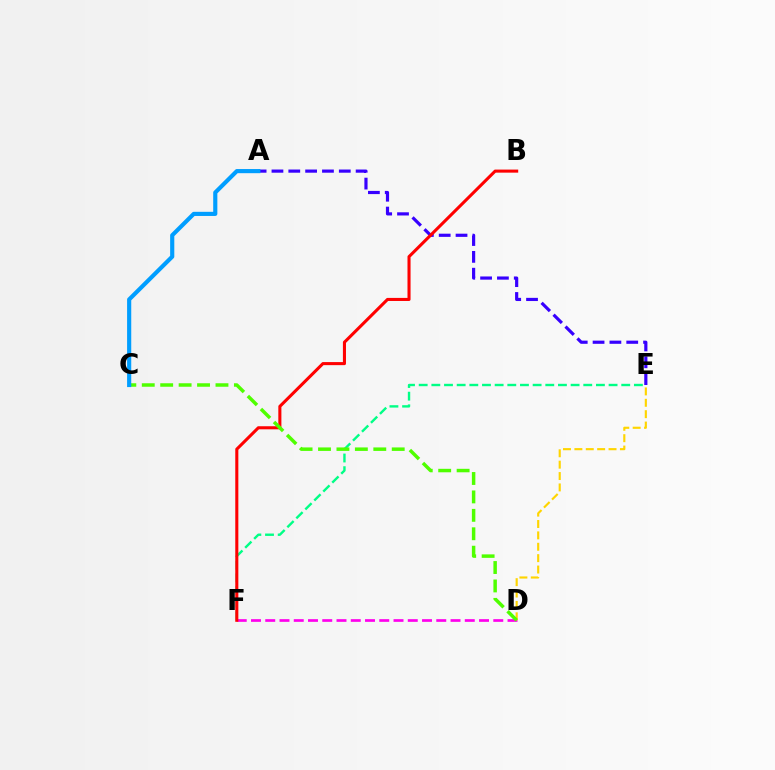{('E', 'F'): [{'color': '#00ff86', 'line_style': 'dashed', 'thickness': 1.72}], ('D', 'F'): [{'color': '#ff00ed', 'line_style': 'dashed', 'thickness': 1.94}], ('D', 'E'): [{'color': '#ffd500', 'line_style': 'dashed', 'thickness': 1.55}], ('A', 'E'): [{'color': '#3700ff', 'line_style': 'dashed', 'thickness': 2.29}], ('B', 'F'): [{'color': '#ff0000', 'line_style': 'solid', 'thickness': 2.21}], ('C', 'D'): [{'color': '#4fff00', 'line_style': 'dashed', 'thickness': 2.5}], ('A', 'C'): [{'color': '#009eff', 'line_style': 'solid', 'thickness': 2.99}]}